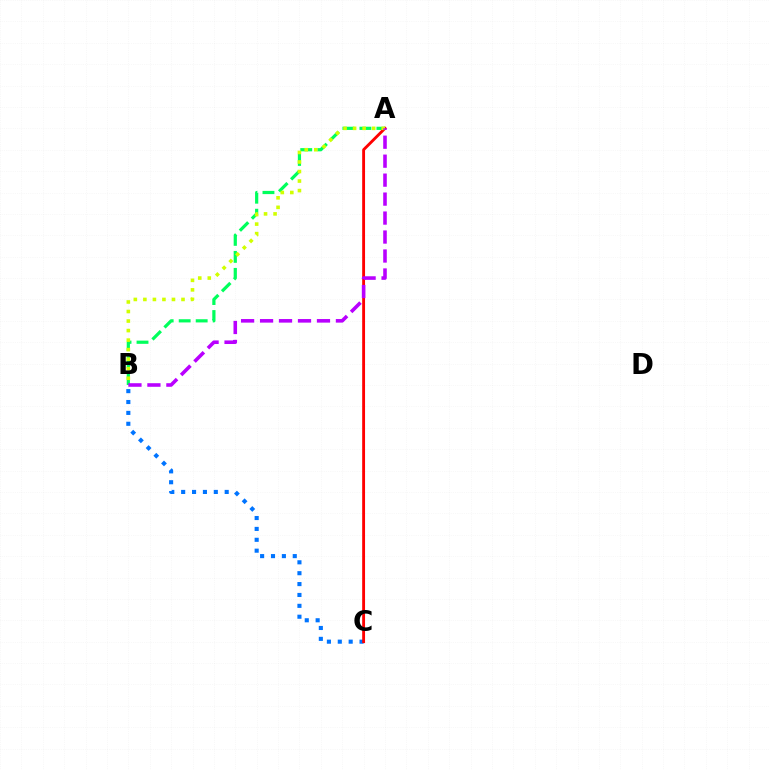{('B', 'C'): [{'color': '#0074ff', 'line_style': 'dotted', 'thickness': 2.96}], ('A', 'B'): [{'color': '#00ff5c', 'line_style': 'dashed', 'thickness': 2.31}, {'color': '#d1ff00', 'line_style': 'dotted', 'thickness': 2.59}, {'color': '#b900ff', 'line_style': 'dashed', 'thickness': 2.58}], ('A', 'C'): [{'color': '#ff0000', 'line_style': 'solid', 'thickness': 2.06}]}